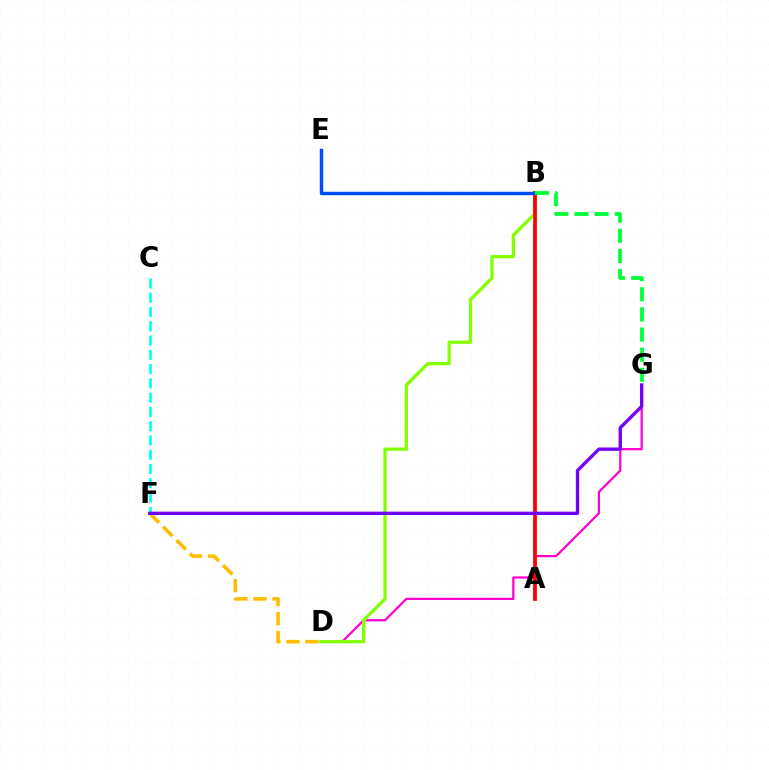{('D', 'G'): [{'color': '#ff00cf', 'line_style': 'solid', 'thickness': 1.61}], ('B', 'D'): [{'color': '#84ff00', 'line_style': 'solid', 'thickness': 2.35}], ('C', 'F'): [{'color': '#00fff6', 'line_style': 'dashed', 'thickness': 1.94}], ('A', 'B'): [{'color': '#ff0000', 'line_style': 'solid', 'thickness': 2.7}], ('D', 'F'): [{'color': '#ffbd00', 'line_style': 'dashed', 'thickness': 2.57}], ('F', 'G'): [{'color': '#7200ff', 'line_style': 'solid', 'thickness': 2.41}], ('B', 'E'): [{'color': '#004bff', 'line_style': 'solid', 'thickness': 2.47}], ('B', 'G'): [{'color': '#00ff39', 'line_style': 'dashed', 'thickness': 2.73}]}